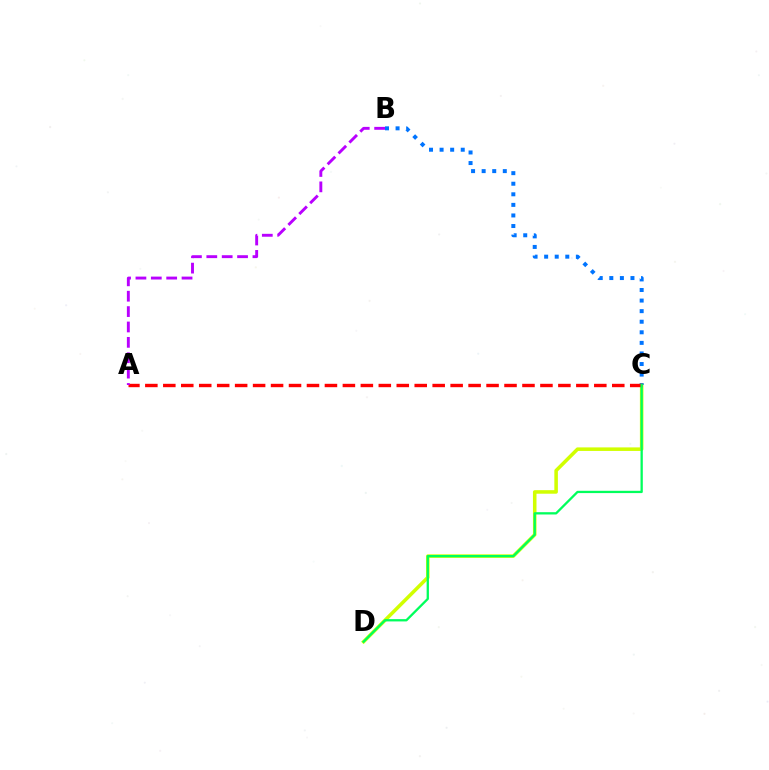{('C', 'D'): [{'color': '#d1ff00', 'line_style': 'solid', 'thickness': 2.55}, {'color': '#00ff5c', 'line_style': 'solid', 'thickness': 1.65}], ('B', 'C'): [{'color': '#0074ff', 'line_style': 'dotted', 'thickness': 2.87}], ('A', 'C'): [{'color': '#ff0000', 'line_style': 'dashed', 'thickness': 2.44}], ('A', 'B'): [{'color': '#b900ff', 'line_style': 'dashed', 'thickness': 2.09}]}